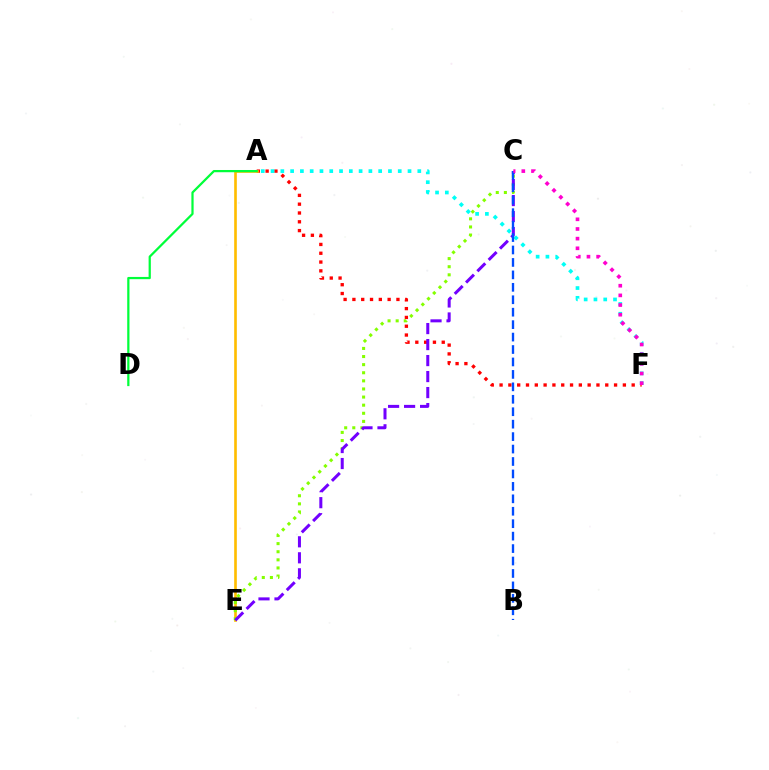{('A', 'F'): [{'color': '#ff0000', 'line_style': 'dotted', 'thickness': 2.39}, {'color': '#00fff6', 'line_style': 'dotted', 'thickness': 2.66}], ('A', 'E'): [{'color': '#ffbd00', 'line_style': 'solid', 'thickness': 1.9}], ('C', 'E'): [{'color': '#84ff00', 'line_style': 'dotted', 'thickness': 2.2}, {'color': '#7200ff', 'line_style': 'dashed', 'thickness': 2.17}], ('A', 'D'): [{'color': '#00ff39', 'line_style': 'solid', 'thickness': 1.61}], ('B', 'C'): [{'color': '#004bff', 'line_style': 'dashed', 'thickness': 1.69}], ('C', 'F'): [{'color': '#ff00cf', 'line_style': 'dotted', 'thickness': 2.63}]}